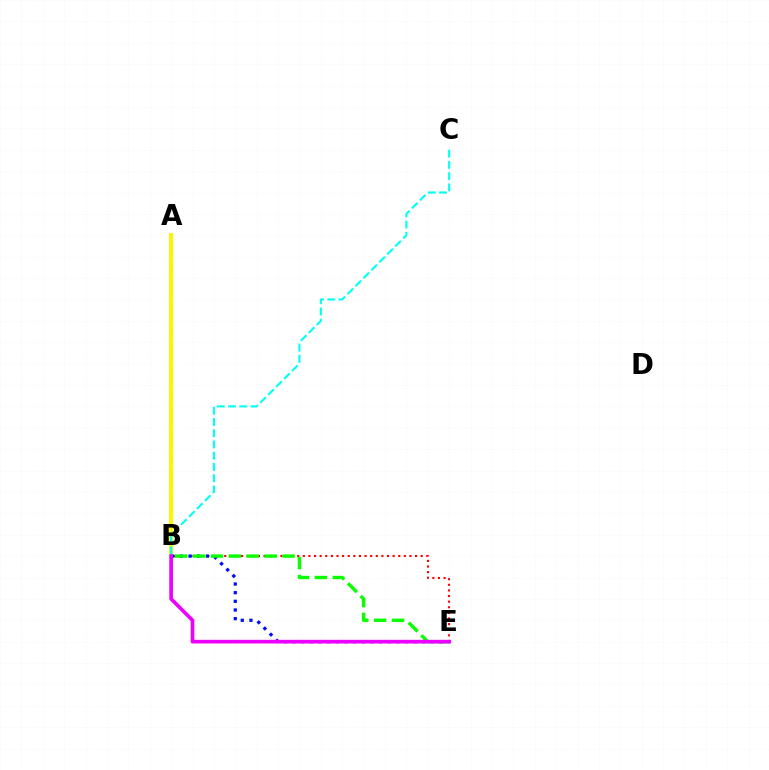{('B', 'E'): [{'color': '#ff0000', 'line_style': 'dotted', 'thickness': 1.52}, {'color': '#0010ff', 'line_style': 'dotted', 'thickness': 2.35}, {'color': '#08ff00', 'line_style': 'dashed', 'thickness': 2.43}, {'color': '#ee00ff', 'line_style': 'solid', 'thickness': 2.65}], ('A', 'B'): [{'color': '#fcf500', 'line_style': 'solid', 'thickness': 2.82}], ('B', 'C'): [{'color': '#00fff6', 'line_style': 'dashed', 'thickness': 1.53}]}